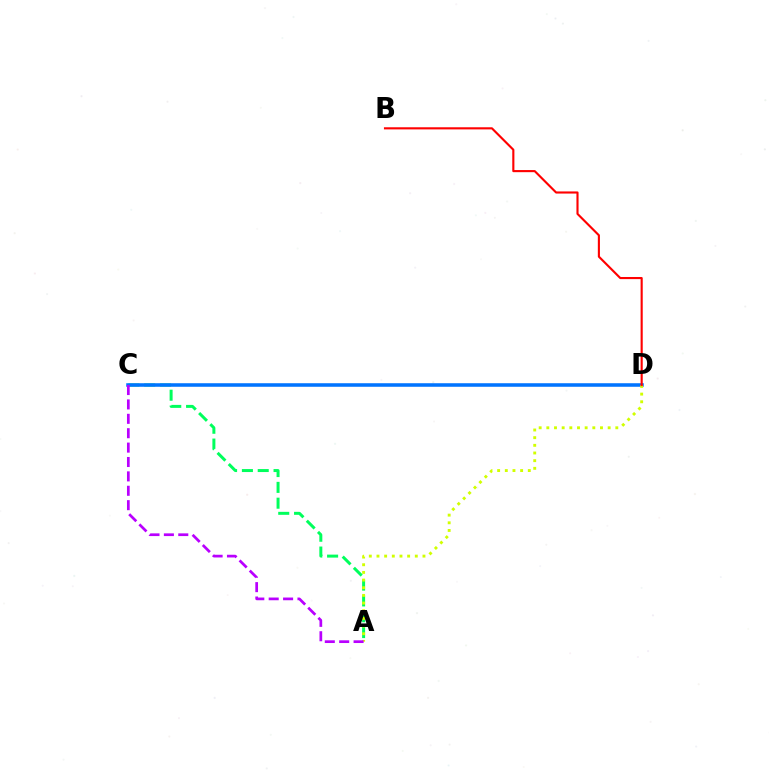{('A', 'C'): [{'color': '#00ff5c', 'line_style': 'dashed', 'thickness': 2.15}, {'color': '#b900ff', 'line_style': 'dashed', 'thickness': 1.96}], ('C', 'D'): [{'color': '#0074ff', 'line_style': 'solid', 'thickness': 2.55}], ('A', 'D'): [{'color': '#d1ff00', 'line_style': 'dotted', 'thickness': 2.08}], ('B', 'D'): [{'color': '#ff0000', 'line_style': 'solid', 'thickness': 1.53}]}